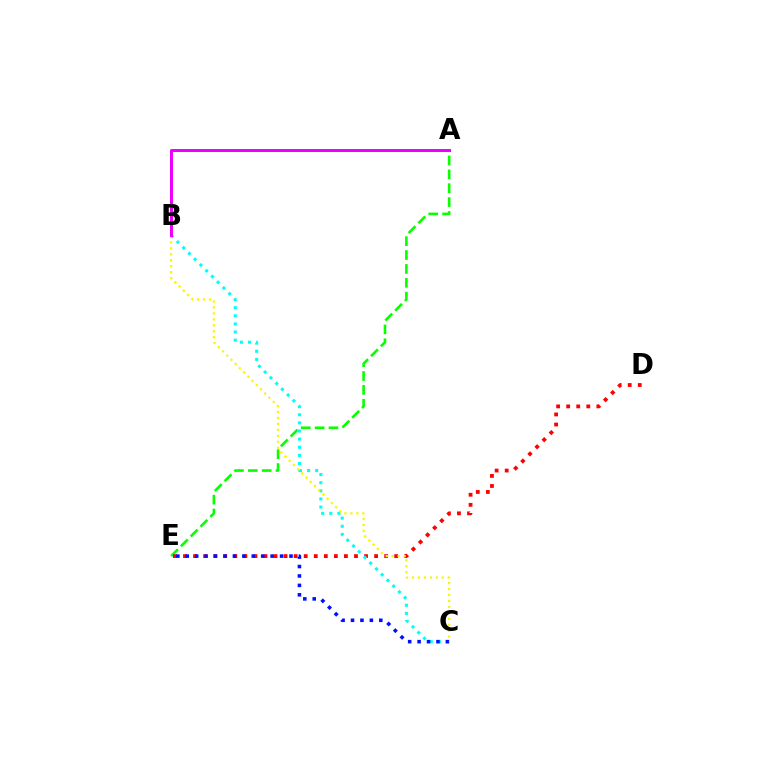{('A', 'E'): [{'color': '#08ff00', 'line_style': 'dashed', 'thickness': 1.88}], ('D', 'E'): [{'color': '#ff0000', 'line_style': 'dotted', 'thickness': 2.73}], ('B', 'C'): [{'color': '#00fff6', 'line_style': 'dotted', 'thickness': 2.21}, {'color': '#fcf500', 'line_style': 'dotted', 'thickness': 1.62}], ('C', 'E'): [{'color': '#0010ff', 'line_style': 'dotted', 'thickness': 2.56}], ('A', 'B'): [{'color': '#ee00ff', 'line_style': 'solid', 'thickness': 2.15}]}